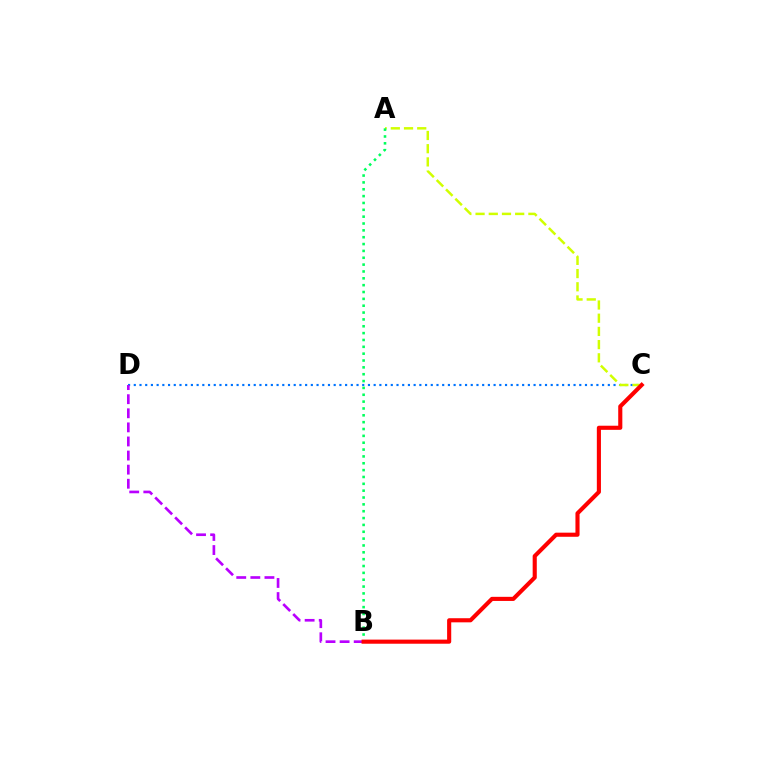{('C', 'D'): [{'color': '#0074ff', 'line_style': 'dotted', 'thickness': 1.55}], ('A', 'C'): [{'color': '#d1ff00', 'line_style': 'dashed', 'thickness': 1.79}], ('B', 'D'): [{'color': '#b900ff', 'line_style': 'dashed', 'thickness': 1.91}], ('A', 'B'): [{'color': '#00ff5c', 'line_style': 'dotted', 'thickness': 1.86}], ('B', 'C'): [{'color': '#ff0000', 'line_style': 'solid', 'thickness': 2.96}]}